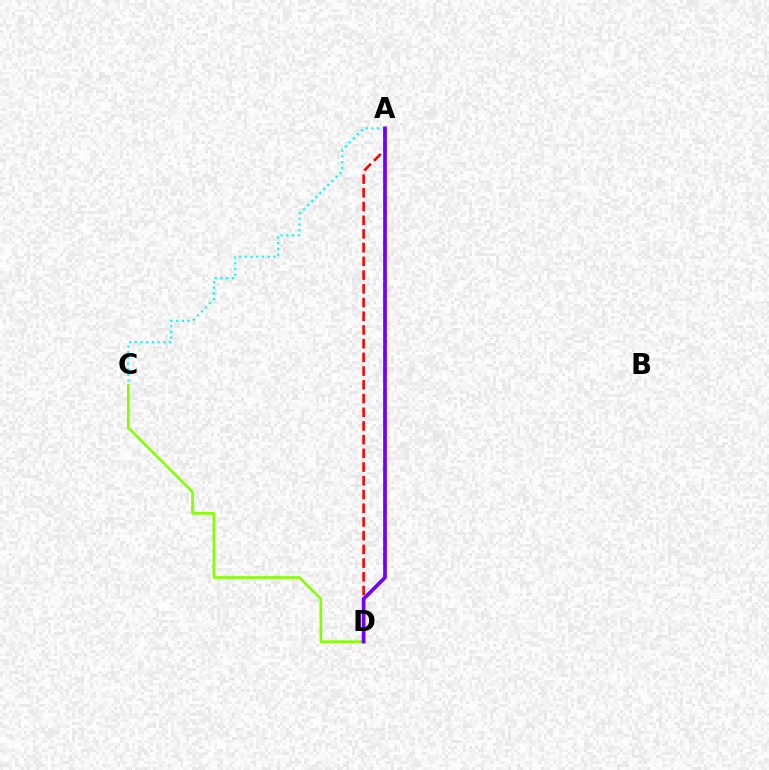{('A', 'D'): [{'color': '#ff0000', 'line_style': 'dashed', 'thickness': 1.86}, {'color': '#7200ff', 'line_style': 'solid', 'thickness': 2.68}], ('A', 'C'): [{'color': '#00fff6', 'line_style': 'dotted', 'thickness': 1.55}], ('C', 'D'): [{'color': '#84ff00', 'line_style': 'solid', 'thickness': 1.9}]}